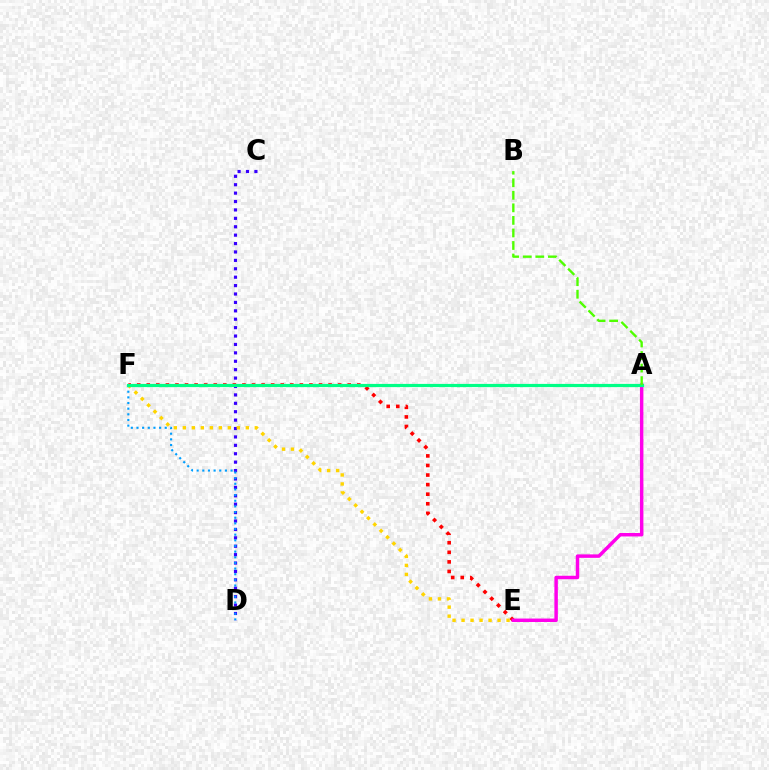{('C', 'D'): [{'color': '#3700ff', 'line_style': 'dotted', 'thickness': 2.28}], ('E', 'F'): [{'color': '#ff0000', 'line_style': 'dotted', 'thickness': 2.6}, {'color': '#ffd500', 'line_style': 'dotted', 'thickness': 2.45}], ('A', 'E'): [{'color': '#ff00ed', 'line_style': 'solid', 'thickness': 2.49}], ('D', 'F'): [{'color': '#009eff', 'line_style': 'dotted', 'thickness': 1.54}], ('A', 'F'): [{'color': '#00ff86', 'line_style': 'solid', 'thickness': 2.3}], ('A', 'B'): [{'color': '#4fff00', 'line_style': 'dashed', 'thickness': 1.7}]}